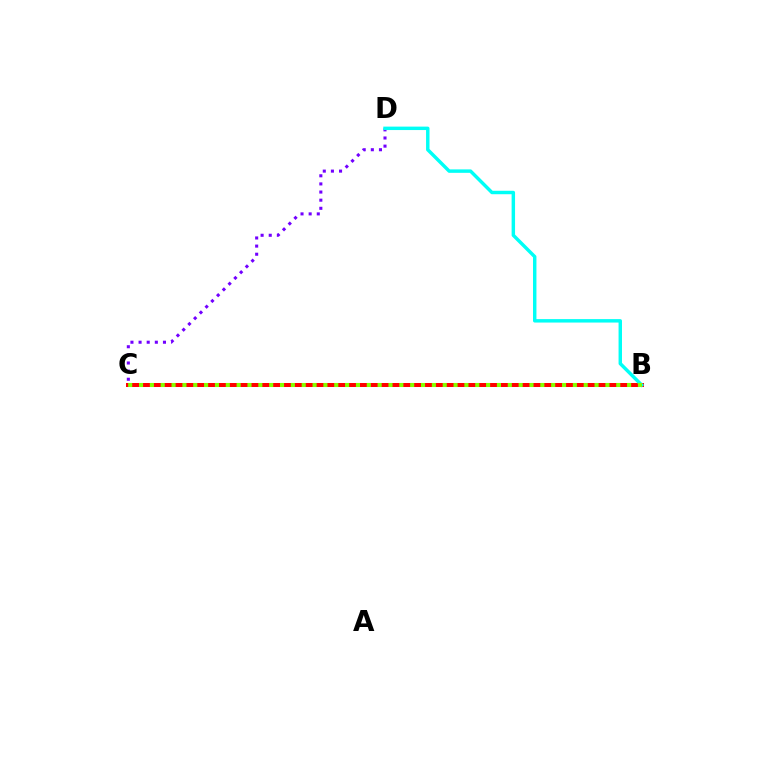{('B', 'C'): [{'color': '#ff0000', 'line_style': 'solid', 'thickness': 2.87}, {'color': '#84ff00', 'line_style': 'dotted', 'thickness': 2.95}], ('C', 'D'): [{'color': '#7200ff', 'line_style': 'dotted', 'thickness': 2.21}], ('B', 'D'): [{'color': '#00fff6', 'line_style': 'solid', 'thickness': 2.48}]}